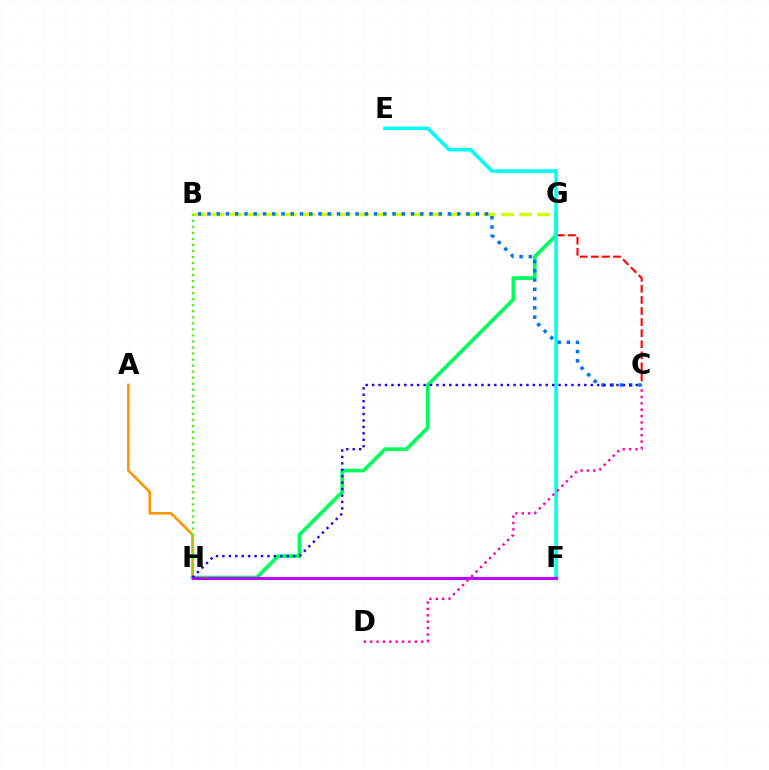{('B', 'G'): [{'color': '#d1ff00', 'line_style': 'dashed', 'thickness': 2.46}], ('G', 'H'): [{'color': '#00ff5c', 'line_style': 'solid', 'thickness': 2.65}], ('C', 'G'): [{'color': '#ff0000', 'line_style': 'dashed', 'thickness': 1.51}], ('A', 'H'): [{'color': '#ff9400', 'line_style': 'solid', 'thickness': 1.85}], ('E', 'F'): [{'color': '#00fff6', 'line_style': 'solid', 'thickness': 2.55}], ('F', 'H'): [{'color': '#b900ff', 'line_style': 'solid', 'thickness': 2.25}], ('B', 'C'): [{'color': '#0074ff', 'line_style': 'dotted', 'thickness': 2.51}], ('B', 'H'): [{'color': '#3dff00', 'line_style': 'dotted', 'thickness': 1.64}], ('C', 'H'): [{'color': '#2500ff', 'line_style': 'dotted', 'thickness': 1.75}], ('C', 'D'): [{'color': '#ff00ac', 'line_style': 'dotted', 'thickness': 1.73}]}